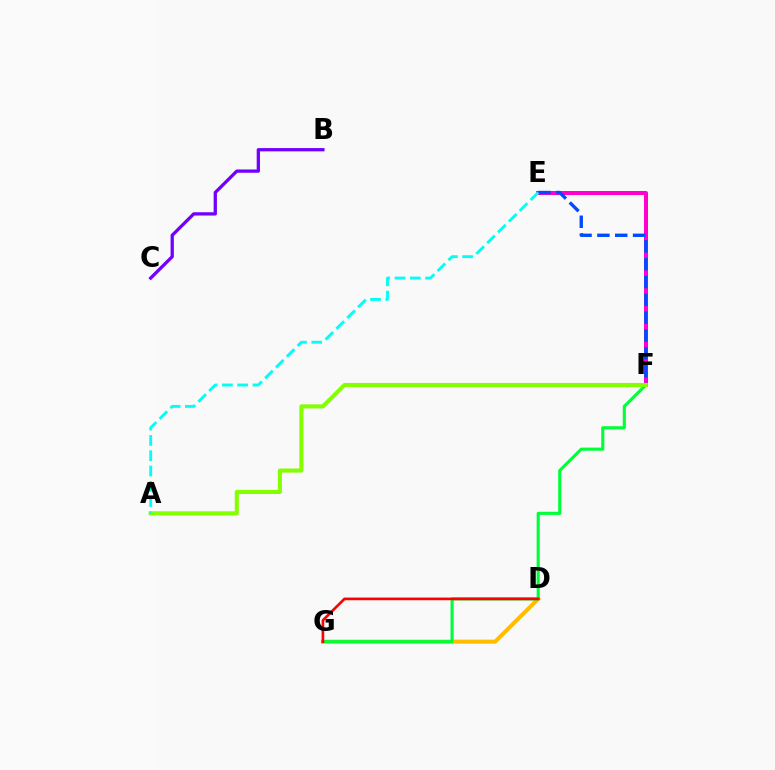{('D', 'G'): [{'color': '#ffbd00', 'line_style': 'solid', 'thickness': 2.89}, {'color': '#ff0000', 'line_style': 'solid', 'thickness': 1.91}], ('E', 'F'): [{'color': '#ff00cf', 'line_style': 'solid', 'thickness': 2.88}, {'color': '#004bff', 'line_style': 'dashed', 'thickness': 2.42}], ('F', 'G'): [{'color': '#00ff39', 'line_style': 'solid', 'thickness': 2.24}], ('B', 'C'): [{'color': '#7200ff', 'line_style': 'solid', 'thickness': 2.36}], ('A', 'F'): [{'color': '#84ff00', 'line_style': 'solid', 'thickness': 2.94}], ('A', 'E'): [{'color': '#00fff6', 'line_style': 'dashed', 'thickness': 2.08}]}